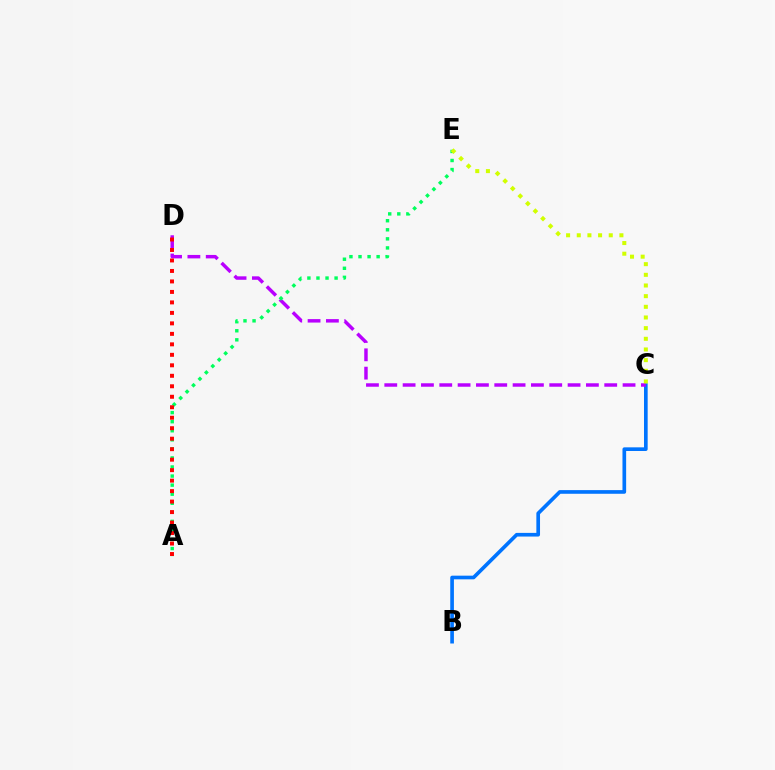{('B', 'C'): [{'color': '#0074ff', 'line_style': 'solid', 'thickness': 2.64}], ('C', 'D'): [{'color': '#b900ff', 'line_style': 'dashed', 'thickness': 2.49}], ('A', 'E'): [{'color': '#00ff5c', 'line_style': 'dotted', 'thickness': 2.46}], ('A', 'D'): [{'color': '#ff0000', 'line_style': 'dotted', 'thickness': 2.85}], ('C', 'E'): [{'color': '#d1ff00', 'line_style': 'dotted', 'thickness': 2.9}]}